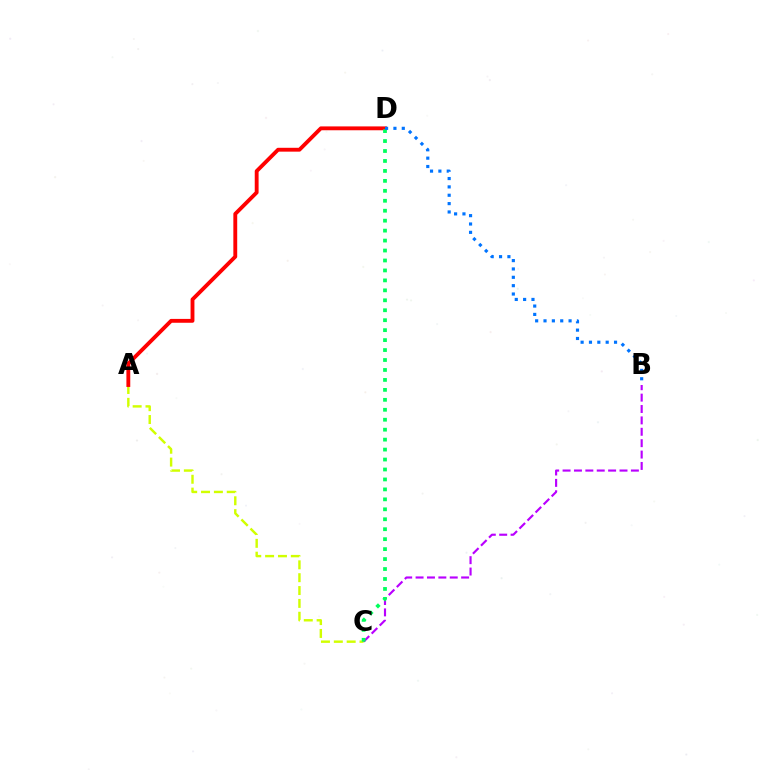{('A', 'C'): [{'color': '#d1ff00', 'line_style': 'dashed', 'thickness': 1.75}], ('A', 'D'): [{'color': '#ff0000', 'line_style': 'solid', 'thickness': 2.78}], ('B', 'C'): [{'color': '#b900ff', 'line_style': 'dashed', 'thickness': 1.55}], ('C', 'D'): [{'color': '#00ff5c', 'line_style': 'dotted', 'thickness': 2.7}], ('B', 'D'): [{'color': '#0074ff', 'line_style': 'dotted', 'thickness': 2.27}]}